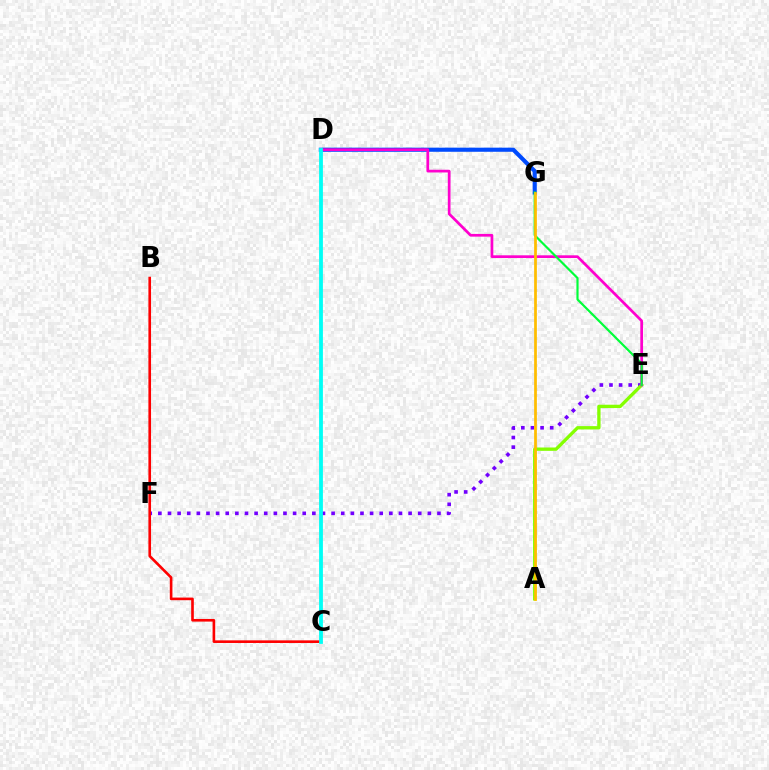{('E', 'F'): [{'color': '#7200ff', 'line_style': 'dotted', 'thickness': 2.61}], ('A', 'E'): [{'color': '#84ff00', 'line_style': 'solid', 'thickness': 2.39}], ('D', 'G'): [{'color': '#004bff', 'line_style': 'solid', 'thickness': 2.96}], ('D', 'E'): [{'color': '#ff00cf', 'line_style': 'solid', 'thickness': 1.96}], ('E', 'G'): [{'color': '#00ff39', 'line_style': 'solid', 'thickness': 1.56}], ('B', 'C'): [{'color': '#ff0000', 'line_style': 'solid', 'thickness': 1.89}], ('C', 'D'): [{'color': '#00fff6', 'line_style': 'solid', 'thickness': 2.74}], ('A', 'G'): [{'color': '#ffbd00', 'line_style': 'solid', 'thickness': 1.97}]}